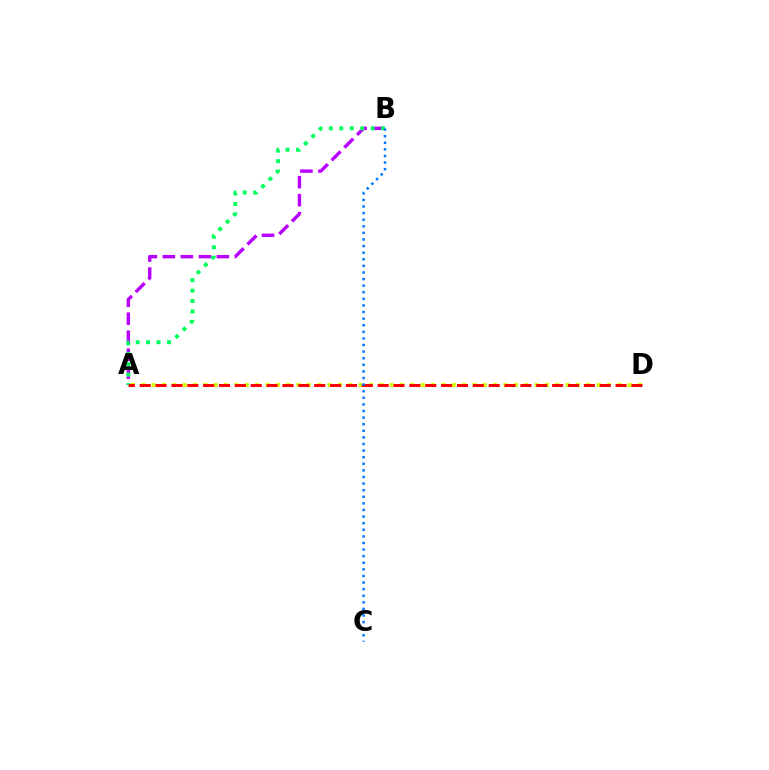{('A', 'B'): [{'color': '#b900ff', 'line_style': 'dashed', 'thickness': 2.45}, {'color': '#00ff5c', 'line_style': 'dotted', 'thickness': 2.84}], ('A', 'D'): [{'color': '#d1ff00', 'line_style': 'dotted', 'thickness': 2.81}, {'color': '#ff0000', 'line_style': 'dashed', 'thickness': 2.15}], ('B', 'C'): [{'color': '#0074ff', 'line_style': 'dotted', 'thickness': 1.79}]}